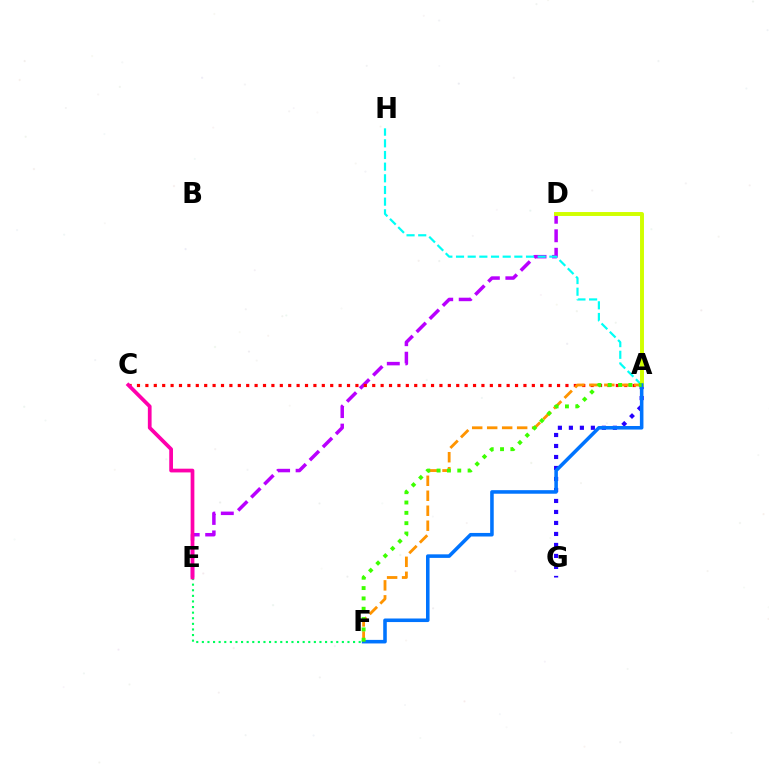{('D', 'E'): [{'color': '#b900ff', 'line_style': 'dashed', 'thickness': 2.51}], ('A', 'H'): [{'color': '#00fff6', 'line_style': 'dashed', 'thickness': 1.58}], ('E', 'F'): [{'color': '#00ff5c', 'line_style': 'dotted', 'thickness': 1.52}], ('A', 'C'): [{'color': '#ff0000', 'line_style': 'dotted', 'thickness': 2.28}], ('A', 'G'): [{'color': '#2500ff', 'line_style': 'dotted', 'thickness': 2.99}], ('C', 'E'): [{'color': '#ff00ac', 'line_style': 'solid', 'thickness': 2.69}], ('A', 'D'): [{'color': '#d1ff00', 'line_style': 'solid', 'thickness': 2.83}], ('A', 'F'): [{'color': '#ff9400', 'line_style': 'dashed', 'thickness': 2.04}, {'color': '#0074ff', 'line_style': 'solid', 'thickness': 2.56}, {'color': '#3dff00', 'line_style': 'dotted', 'thickness': 2.81}]}